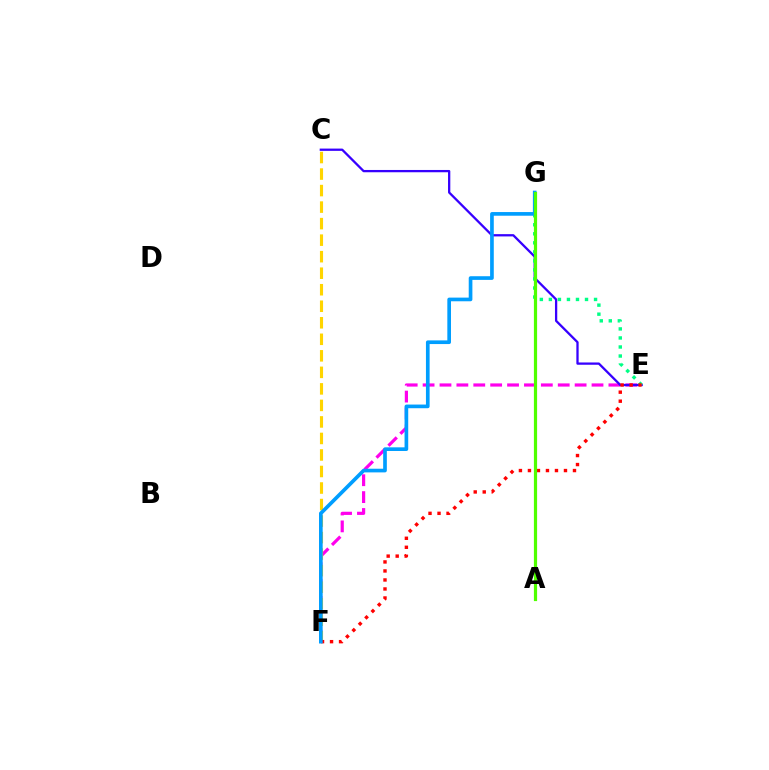{('E', 'F'): [{'color': '#ff00ed', 'line_style': 'dashed', 'thickness': 2.29}, {'color': '#ff0000', 'line_style': 'dotted', 'thickness': 2.45}], ('C', 'E'): [{'color': '#3700ff', 'line_style': 'solid', 'thickness': 1.65}], ('E', 'G'): [{'color': '#00ff86', 'line_style': 'dotted', 'thickness': 2.45}], ('C', 'F'): [{'color': '#ffd500', 'line_style': 'dashed', 'thickness': 2.24}], ('F', 'G'): [{'color': '#009eff', 'line_style': 'solid', 'thickness': 2.64}], ('A', 'G'): [{'color': '#4fff00', 'line_style': 'solid', 'thickness': 2.31}]}